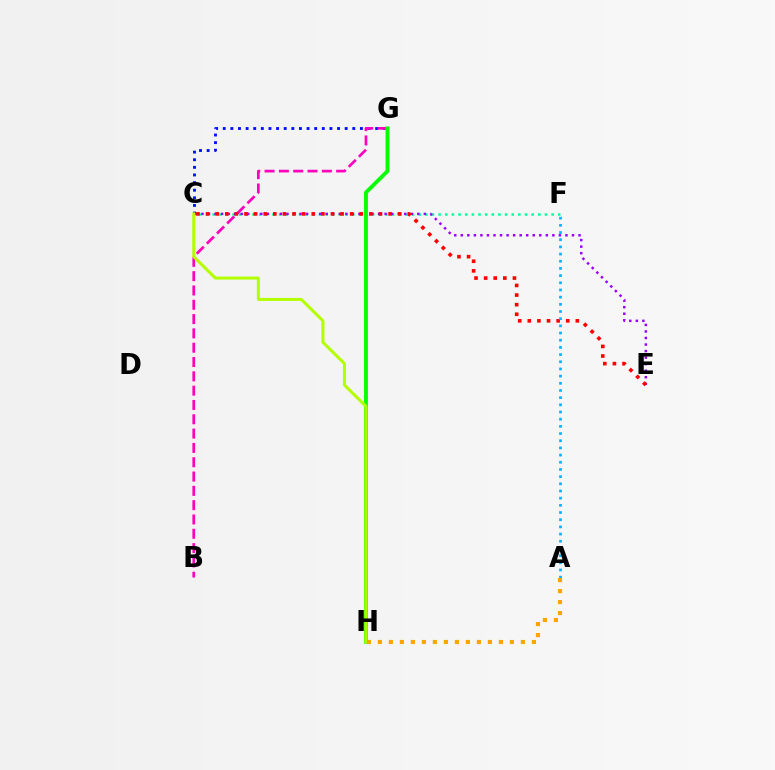{('C', 'G'): [{'color': '#0010ff', 'line_style': 'dotted', 'thickness': 2.07}], ('B', 'G'): [{'color': '#ff00bd', 'line_style': 'dashed', 'thickness': 1.94}], ('C', 'F'): [{'color': '#00ff9d', 'line_style': 'dotted', 'thickness': 1.81}], ('C', 'E'): [{'color': '#9b00ff', 'line_style': 'dotted', 'thickness': 1.78}, {'color': '#ff0000', 'line_style': 'dotted', 'thickness': 2.61}], ('G', 'H'): [{'color': '#08ff00', 'line_style': 'solid', 'thickness': 2.78}], ('C', 'H'): [{'color': '#b3ff00', 'line_style': 'solid', 'thickness': 2.16}], ('A', 'F'): [{'color': '#00b5ff', 'line_style': 'dotted', 'thickness': 1.95}], ('A', 'H'): [{'color': '#ffa500', 'line_style': 'dotted', 'thickness': 2.99}]}